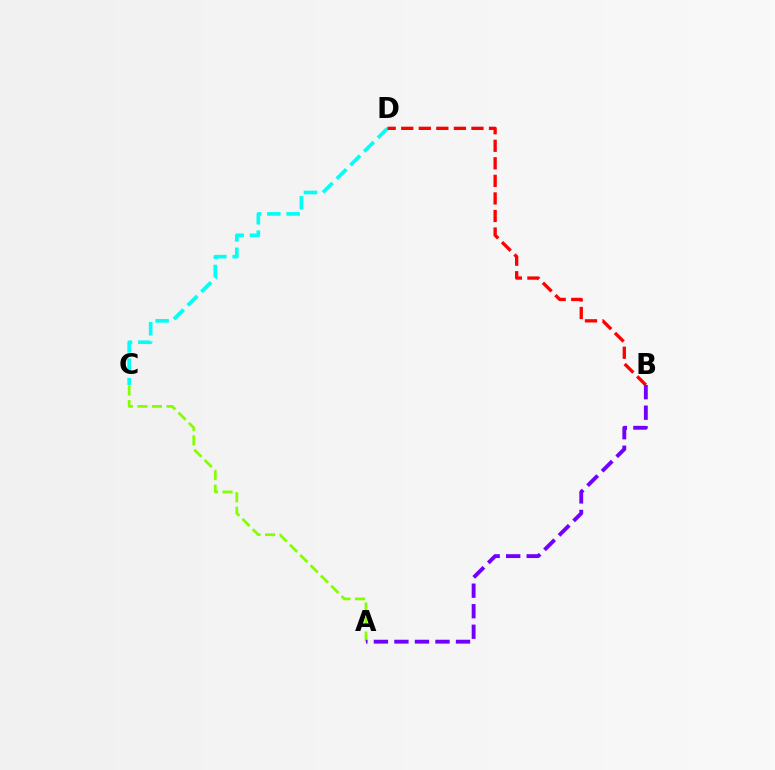{('C', 'D'): [{'color': '#00fff6', 'line_style': 'dashed', 'thickness': 2.63}], ('A', 'C'): [{'color': '#84ff00', 'line_style': 'dashed', 'thickness': 1.98}], ('A', 'B'): [{'color': '#7200ff', 'line_style': 'dashed', 'thickness': 2.79}], ('B', 'D'): [{'color': '#ff0000', 'line_style': 'dashed', 'thickness': 2.38}]}